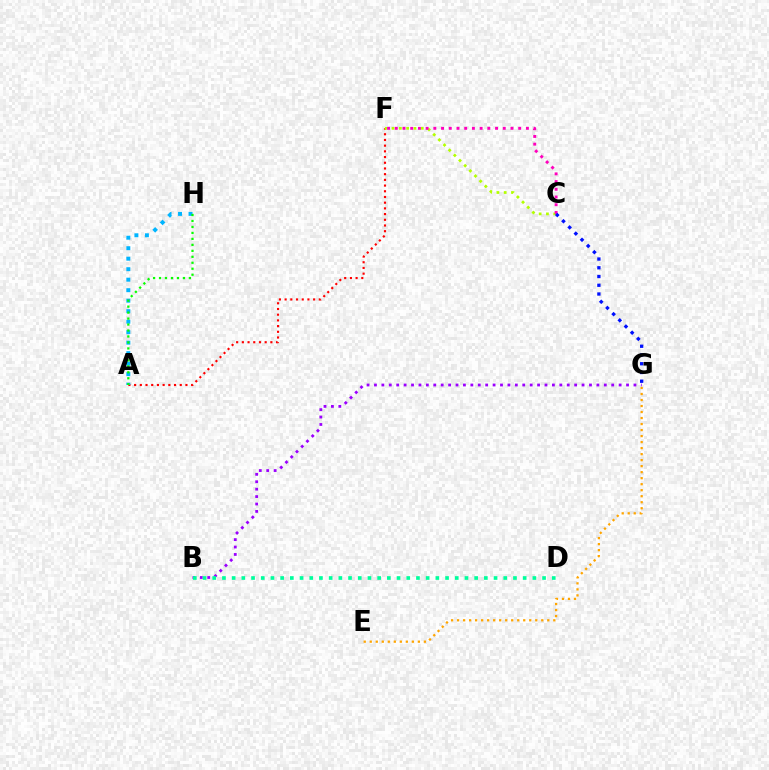{('A', 'F'): [{'color': '#ff0000', 'line_style': 'dotted', 'thickness': 1.55}], ('B', 'G'): [{'color': '#9b00ff', 'line_style': 'dotted', 'thickness': 2.01}], ('C', 'F'): [{'color': '#b3ff00', 'line_style': 'dotted', 'thickness': 1.98}, {'color': '#ff00bd', 'line_style': 'dotted', 'thickness': 2.1}], ('A', 'H'): [{'color': '#00b5ff', 'line_style': 'dotted', 'thickness': 2.85}, {'color': '#08ff00', 'line_style': 'dotted', 'thickness': 1.62}], ('B', 'D'): [{'color': '#00ff9d', 'line_style': 'dotted', 'thickness': 2.64}], ('E', 'G'): [{'color': '#ffa500', 'line_style': 'dotted', 'thickness': 1.63}], ('C', 'G'): [{'color': '#0010ff', 'line_style': 'dotted', 'thickness': 2.38}]}